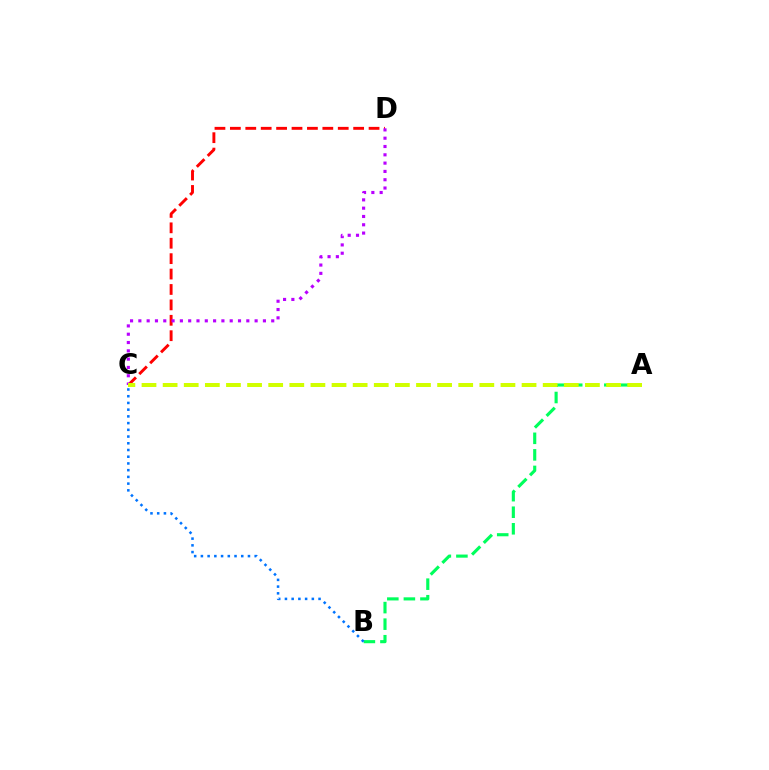{('C', 'D'): [{'color': '#ff0000', 'line_style': 'dashed', 'thickness': 2.09}, {'color': '#b900ff', 'line_style': 'dotted', 'thickness': 2.26}], ('A', 'B'): [{'color': '#00ff5c', 'line_style': 'dashed', 'thickness': 2.25}], ('A', 'C'): [{'color': '#d1ff00', 'line_style': 'dashed', 'thickness': 2.87}], ('B', 'C'): [{'color': '#0074ff', 'line_style': 'dotted', 'thickness': 1.83}]}